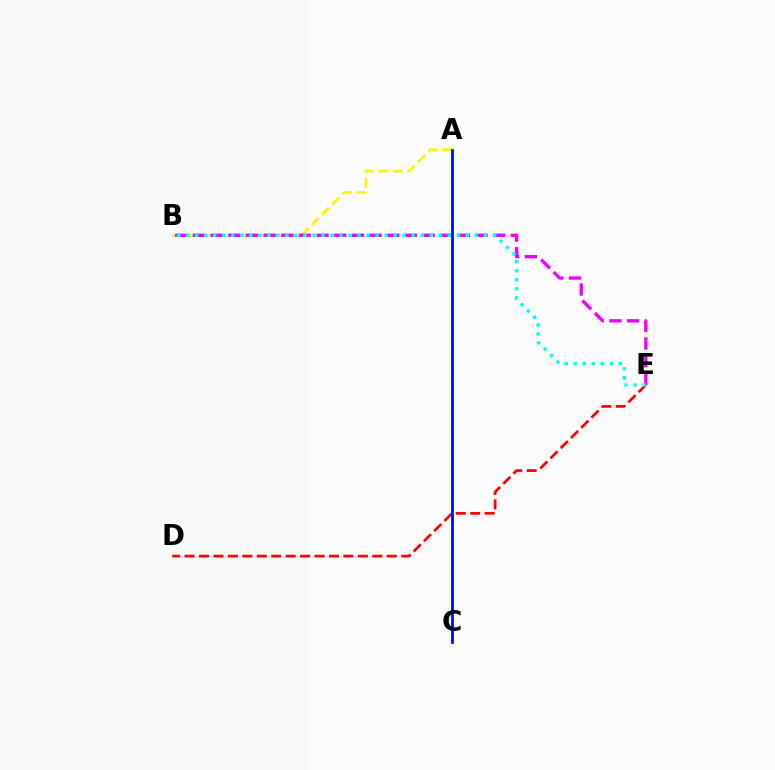{('D', 'E'): [{'color': '#ff0000', 'line_style': 'dashed', 'thickness': 1.96}], ('A', 'B'): [{'color': '#fcf500', 'line_style': 'dashed', 'thickness': 1.97}], ('A', 'C'): [{'color': '#08ff00', 'line_style': 'dashed', 'thickness': 1.98}, {'color': '#0010ff', 'line_style': 'solid', 'thickness': 2.01}], ('B', 'E'): [{'color': '#ee00ff', 'line_style': 'dashed', 'thickness': 2.4}, {'color': '#00fff6', 'line_style': 'dotted', 'thickness': 2.45}]}